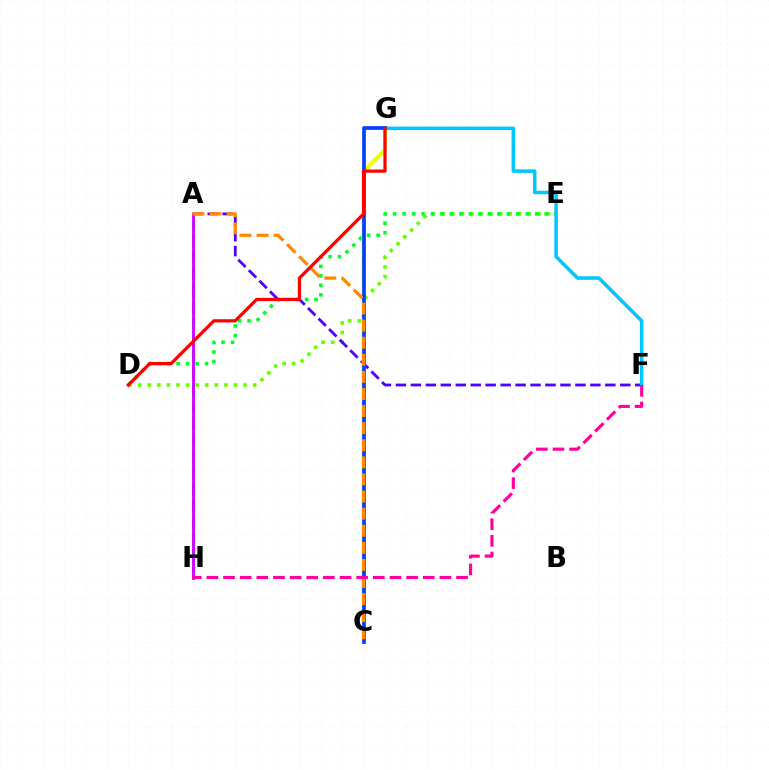{('D', 'E'): [{'color': '#66ff00', 'line_style': 'dotted', 'thickness': 2.6}, {'color': '#00ff27', 'line_style': 'dotted', 'thickness': 2.57}], ('A', 'F'): [{'color': '#4f00ff', 'line_style': 'dashed', 'thickness': 2.03}], ('C', 'G'): [{'color': '#eeff00', 'line_style': 'solid', 'thickness': 2.89}, {'color': '#003fff', 'line_style': 'solid', 'thickness': 2.67}], ('F', 'G'): [{'color': '#00c7ff', 'line_style': 'solid', 'thickness': 2.53}], ('A', 'H'): [{'color': '#00ffaf', 'line_style': 'dashed', 'thickness': 2.25}, {'color': '#d600ff', 'line_style': 'solid', 'thickness': 2.06}], ('A', 'C'): [{'color': '#ff8800', 'line_style': 'dashed', 'thickness': 2.32}], ('F', 'H'): [{'color': '#ff00a0', 'line_style': 'dashed', 'thickness': 2.26}], ('D', 'G'): [{'color': '#ff0000', 'line_style': 'solid', 'thickness': 2.33}]}